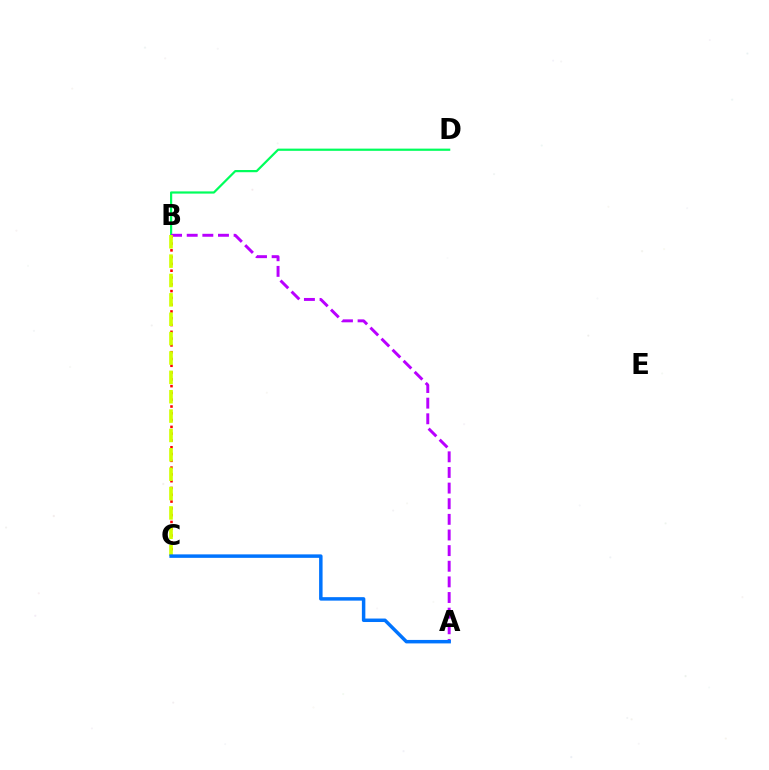{('B', 'C'): [{'color': '#ff0000', 'line_style': 'dotted', 'thickness': 1.84}, {'color': '#d1ff00', 'line_style': 'dashed', 'thickness': 2.63}], ('B', 'D'): [{'color': '#00ff5c', 'line_style': 'solid', 'thickness': 1.59}], ('A', 'B'): [{'color': '#b900ff', 'line_style': 'dashed', 'thickness': 2.12}], ('A', 'C'): [{'color': '#0074ff', 'line_style': 'solid', 'thickness': 2.5}]}